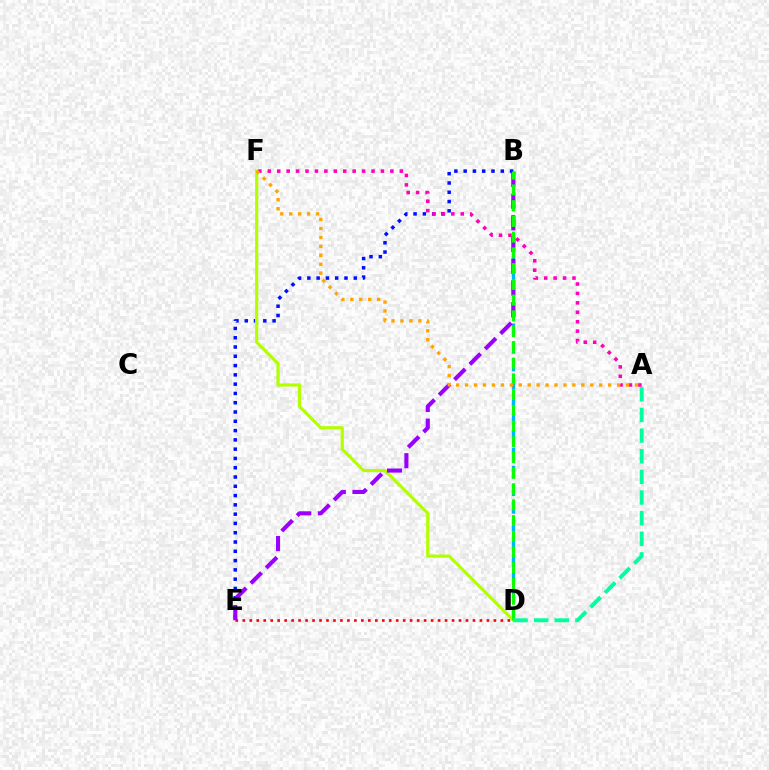{('B', 'D'): [{'color': '#00b5ff', 'line_style': 'dashed', 'thickness': 2.42}, {'color': '#08ff00', 'line_style': 'dashed', 'thickness': 2.14}], ('B', 'E'): [{'color': '#0010ff', 'line_style': 'dotted', 'thickness': 2.52}, {'color': '#9b00ff', 'line_style': 'dashed', 'thickness': 2.95}], ('D', 'F'): [{'color': '#b3ff00', 'line_style': 'solid', 'thickness': 2.31}], ('A', 'F'): [{'color': '#ff00bd', 'line_style': 'dotted', 'thickness': 2.56}, {'color': '#ffa500', 'line_style': 'dotted', 'thickness': 2.43}], ('D', 'E'): [{'color': '#ff0000', 'line_style': 'dotted', 'thickness': 1.9}], ('A', 'D'): [{'color': '#00ff9d', 'line_style': 'dashed', 'thickness': 2.8}]}